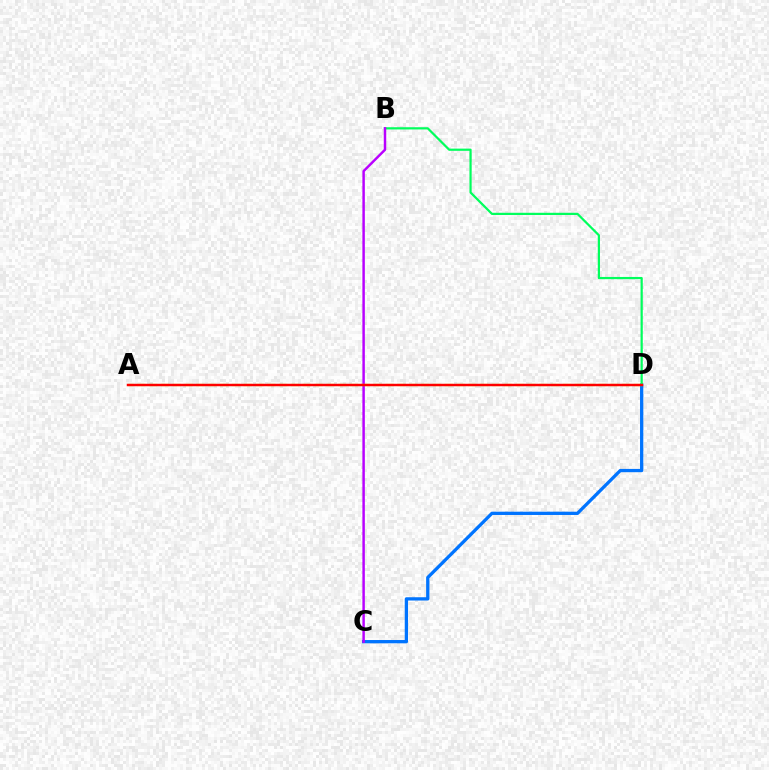{('C', 'D'): [{'color': '#0074ff', 'line_style': 'solid', 'thickness': 2.37}], ('B', 'D'): [{'color': '#00ff5c', 'line_style': 'solid', 'thickness': 1.59}], ('B', 'C'): [{'color': '#b900ff', 'line_style': 'solid', 'thickness': 1.77}], ('A', 'D'): [{'color': '#d1ff00', 'line_style': 'dashed', 'thickness': 1.61}, {'color': '#ff0000', 'line_style': 'solid', 'thickness': 1.76}]}